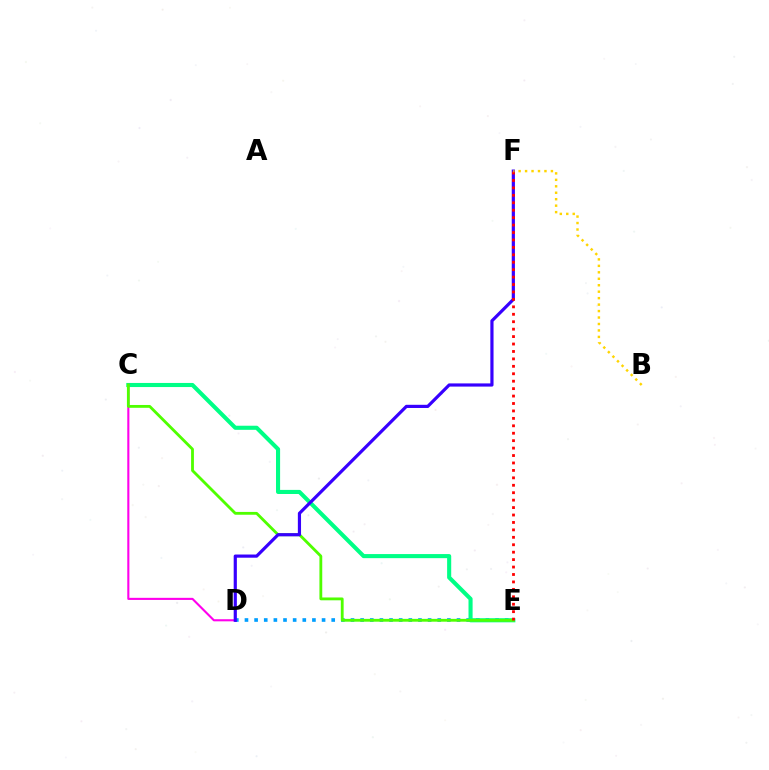{('D', 'E'): [{'color': '#009eff', 'line_style': 'dotted', 'thickness': 2.62}], ('C', 'E'): [{'color': '#00ff86', 'line_style': 'solid', 'thickness': 2.95}, {'color': '#4fff00', 'line_style': 'solid', 'thickness': 2.03}], ('C', 'D'): [{'color': '#ff00ed', 'line_style': 'solid', 'thickness': 1.52}], ('D', 'F'): [{'color': '#3700ff', 'line_style': 'solid', 'thickness': 2.29}], ('E', 'F'): [{'color': '#ff0000', 'line_style': 'dotted', 'thickness': 2.02}], ('B', 'F'): [{'color': '#ffd500', 'line_style': 'dotted', 'thickness': 1.75}]}